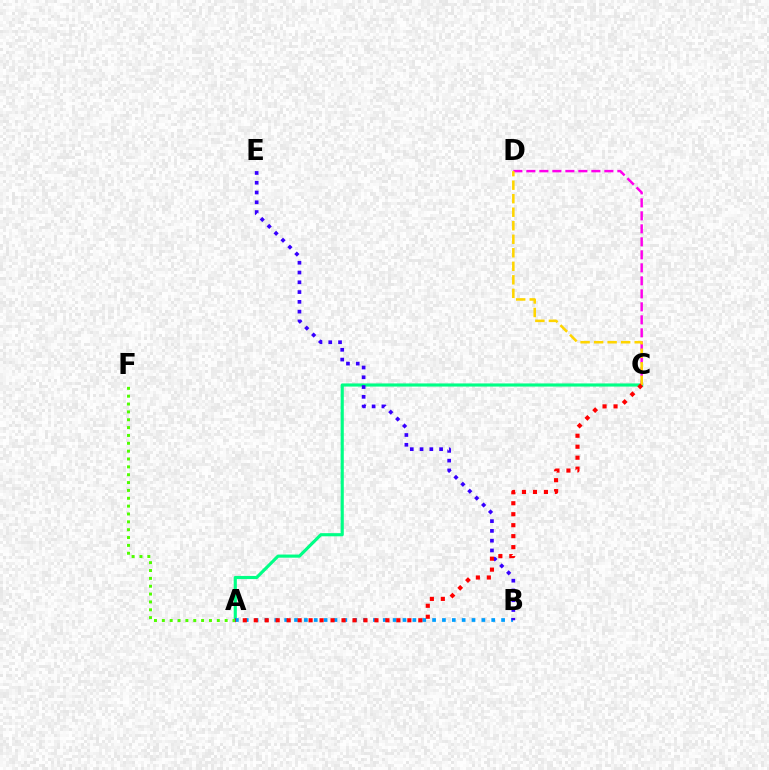{('A', 'C'): [{'color': '#00ff86', 'line_style': 'solid', 'thickness': 2.26}, {'color': '#ff0000', 'line_style': 'dotted', 'thickness': 2.98}], ('A', 'F'): [{'color': '#4fff00', 'line_style': 'dotted', 'thickness': 2.13}], ('C', 'D'): [{'color': '#ff00ed', 'line_style': 'dashed', 'thickness': 1.77}, {'color': '#ffd500', 'line_style': 'dashed', 'thickness': 1.84}], ('A', 'B'): [{'color': '#009eff', 'line_style': 'dotted', 'thickness': 2.68}], ('B', 'E'): [{'color': '#3700ff', 'line_style': 'dotted', 'thickness': 2.66}]}